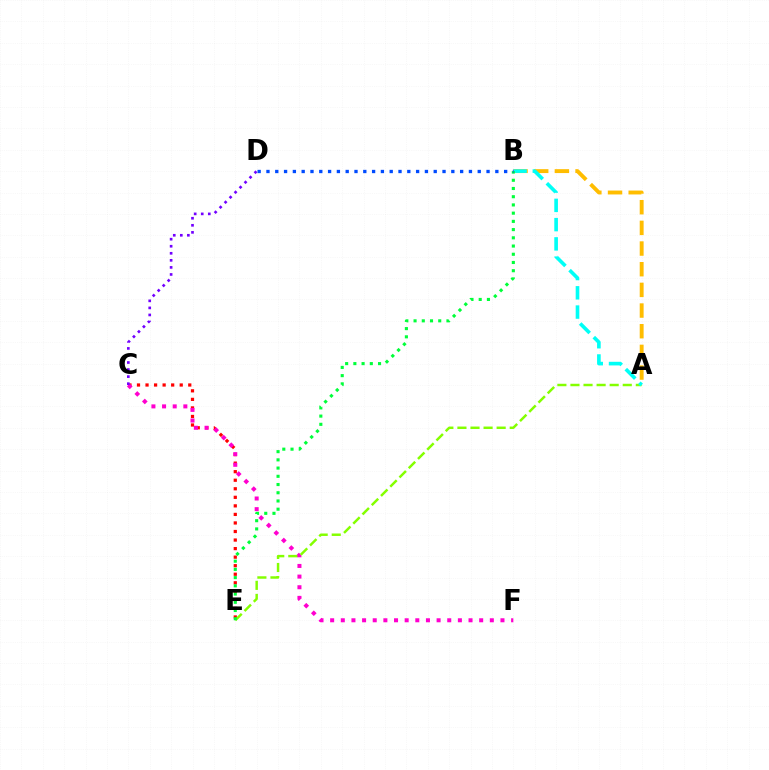{('C', 'E'): [{'color': '#ff0000', 'line_style': 'dotted', 'thickness': 2.32}], ('C', 'F'): [{'color': '#ff00cf', 'line_style': 'dotted', 'thickness': 2.89}], ('A', 'E'): [{'color': '#84ff00', 'line_style': 'dashed', 'thickness': 1.78}], ('A', 'B'): [{'color': '#ffbd00', 'line_style': 'dashed', 'thickness': 2.81}, {'color': '#00fff6', 'line_style': 'dashed', 'thickness': 2.62}], ('C', 'D'): [{'color': '#7200ff', 'line_style': 'dotted', 'thickness': 1.92}], ('B', 'E'): [{'color': '#00ff39', 'line_style': 'dotted', 'thickness': 2.23}], ('B', 'D'): [{'color': '#004bff', 'line_style': 'dotted', 'thickness': 2.39}]}